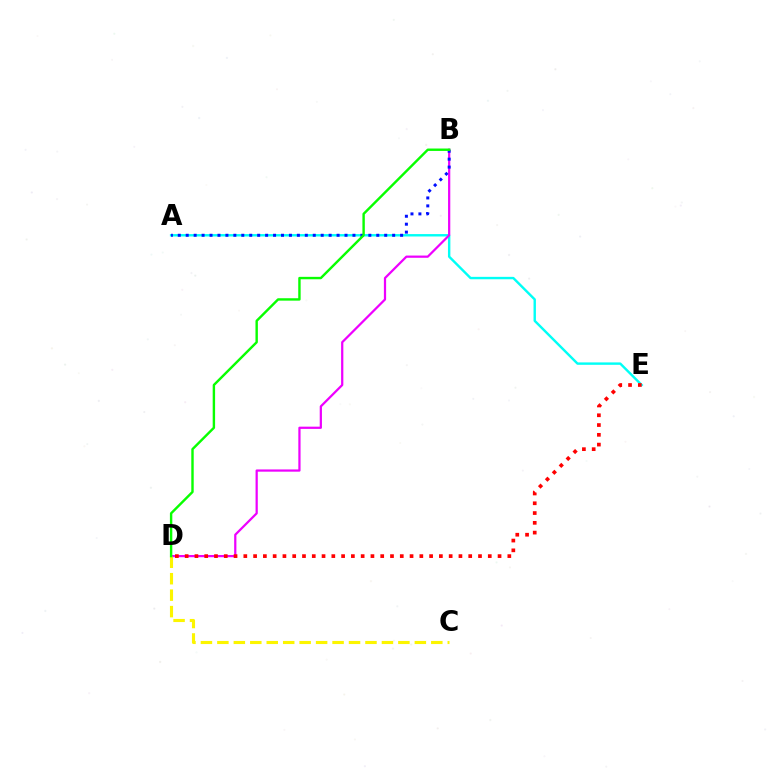{('A', 'E'): [{'color': '#00fff6', 'line_style': 'solid', 'thickness': 1.73}], ('B', 'D'): [{'color': '#ee00ff', 'line_style': 'solid', 'thickness': 1.61}, {'color': '#08ff00', 'line_style': 'solid', 'thickness': 1.74}], ('A', 'B'): [{'color': '#0010ff', 'line_style': 'dotted', 'thickness': 2.16}], ('C', 'D'): [{'color': '#fcf500', 'line_style': 'dashed', 'thickness': 2.24}], ('D', 'E'): [{'color': '#ff0000', 'line_style': 'dotted', 'thickness': 2.66}]}